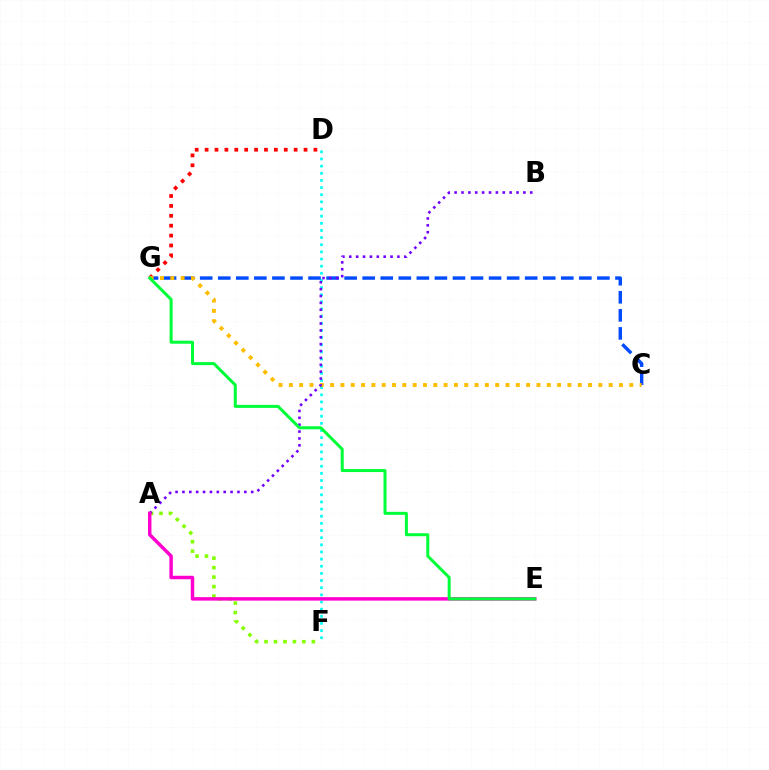{('D', 'G'): [{'color': '#ff0000', 'line_style': 'dotted', 'thickness': 2.69}], ('D', 'F'): [{'color': '#00fff6', 'line_style': 'dotted', 'thickness': 1.94}], ('C', 'G'): [{'color': '#004bff', 'line_style': 'dashed', 'thickness': 2.45}, {'color': '#ffbd00', 'line_style': 'dotted', 'thickness': 2.8}], ('A', 'F'): [{'color': '#84ff00', 'line_style': 'dotted', 'thickness': 2.57}], ('A', 'B'): [{'color': '#7200ff', 'line_style': 'dotted', 'thickness': 1.87}], ('A', 'E'): [{'color': '#ff00cf', 'line_style': 'solid', 'thickness': 2.5}], ('E', 'G'): [{'color': '#00ff39', 'line_style': 'solid', 'thickness': 2.17}]}